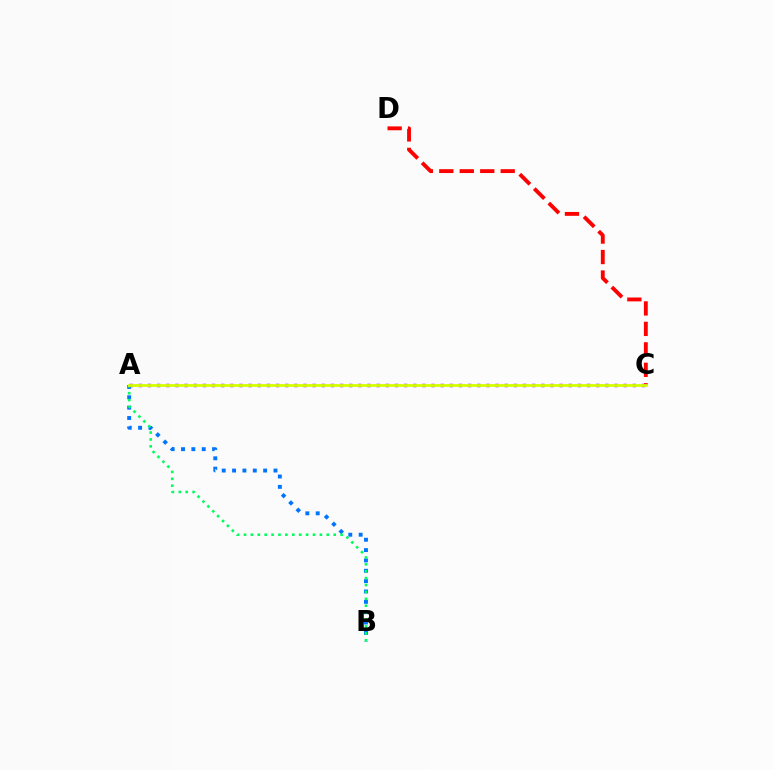{('C', 'D'): [{'color': '#ff0000', 'line_style': 'dashed', 'thickness': 2.78}], ('A', 'B'): [{'color': '#0074ff', 'line_style': 'dotted', 'thickness': 2.81}, {'color': '#00ff5c', 'line_style': 'dotted', 'thickness': 1.88}], ('A', 'C'): [{'color': '#b900ff', 'line_style': 'dotted', 'thickness': 2.49}, {'color': '#d1ff00', 'line_style': 'solid', 'thickness': 2.01}]}